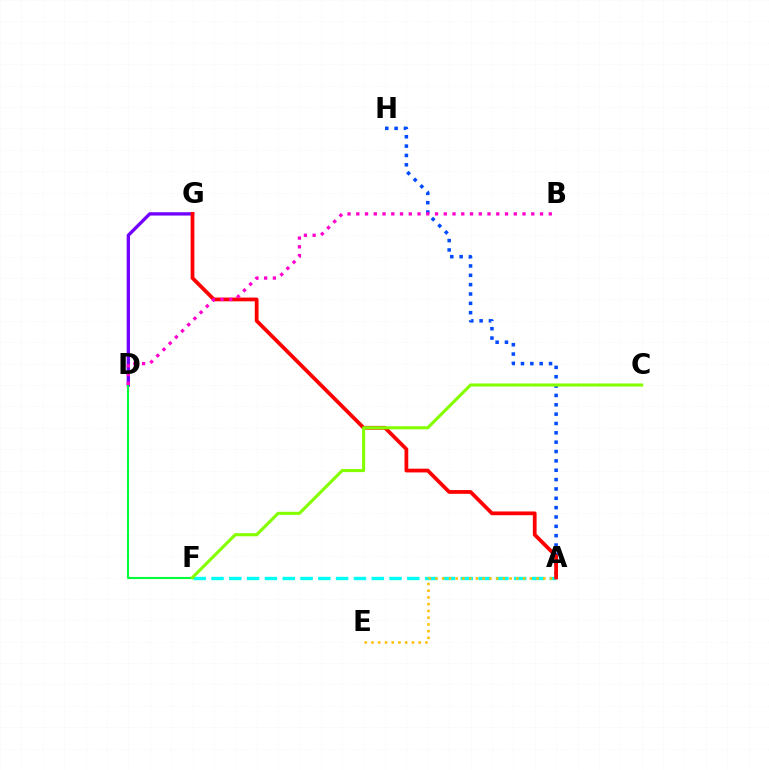{('D', 'G'): [{'color': '#7200ff', 'line_style': 'solid', 'thickness': 2.4}], ('A', 'H'): [{'color': '#004bff', 'line_style': 'dotted', 'thickness': 2.54}], ('A', 'F'): [{'color': '#00fff6', 'line_style': 'dashed', 'thickness': 2.42}], ('A', 'G'): [{'color': '#ff0000', 'line_style': 'solid', 'thickness': 2.7}], ('D', 'F'): [{'color': '#00ff39', 'line_style': 'solid', 'thickness': 1.51}], ('C', 'F'): [{'color': '#84ff00', 'line_style': 'solid', 'thickness': 2.23}], ('B', 'D'): [{'color': '#ff00cf', 'line_style': 'dotted', 'thickness': 2.38}], ('A', 'E'): [{'color': '#ffbd00', 'line_style': 'dotted', 'thickness': 1.83}]}